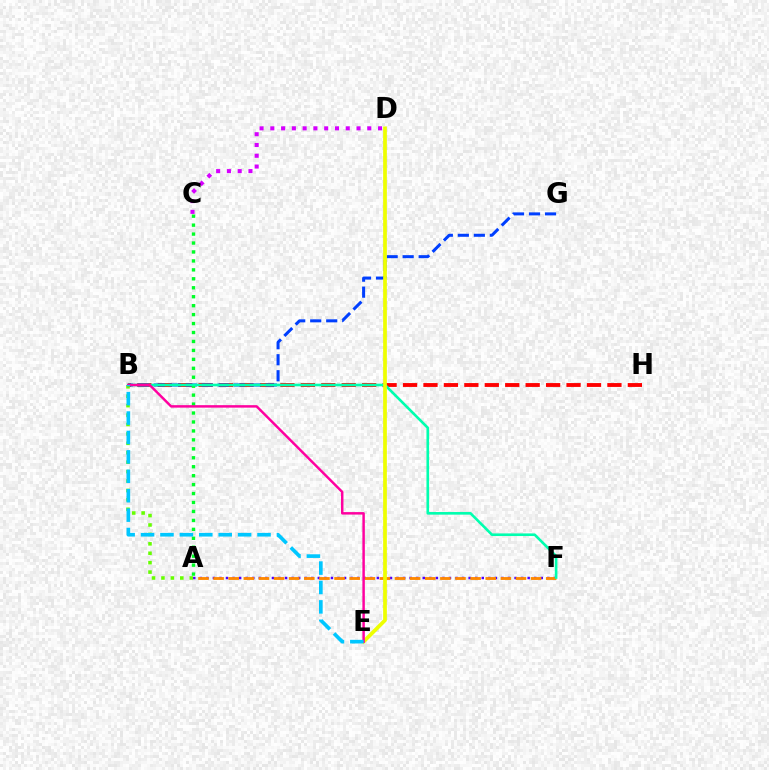{('B', 'H'): [{'color': '#ff0000', 'line_style': 'dashed', 'thickness': 2.78}], ('A', 'F'): [{'color': '#4f00ff', 'line_style': 'dotted', 'thickness': 1.78}, {'color': '#ff8800', 'line_style': 'dashed', 'thickness': 2.05}], ('B', 'G'): [{'color': '#003fff', 'line_style': 'dashed', 'thickness': 2.17}], ('C', 'D'): [{'color': '#d600ff', 'line_style': 'dotted', 'thickness': 2.93}], ('A', 'C'): [{'color': '#00ff27', 'line_style': 'dotted', 'thickness': 2.43}], ('A', 'B'): [{'color': '#66ff00', 'line_style': 'dotted', 'thickness': 2.56}], ('B', 'F'): [{'color': '#00ffaf', 'line_style': 'solid', 'thickness': 1.89}], ('D', 'E'): [{'color': '#eeff00', 'line_style': 'solid', 'thickness': 2.68}], ('B', 'E'): [{'color': '#ff00a0', 'line_style': 'solid', 'thickness': 1.78}, {'color': '#00c7ff', 'line_style': 'dashed', 'thickness': 2.64}]}